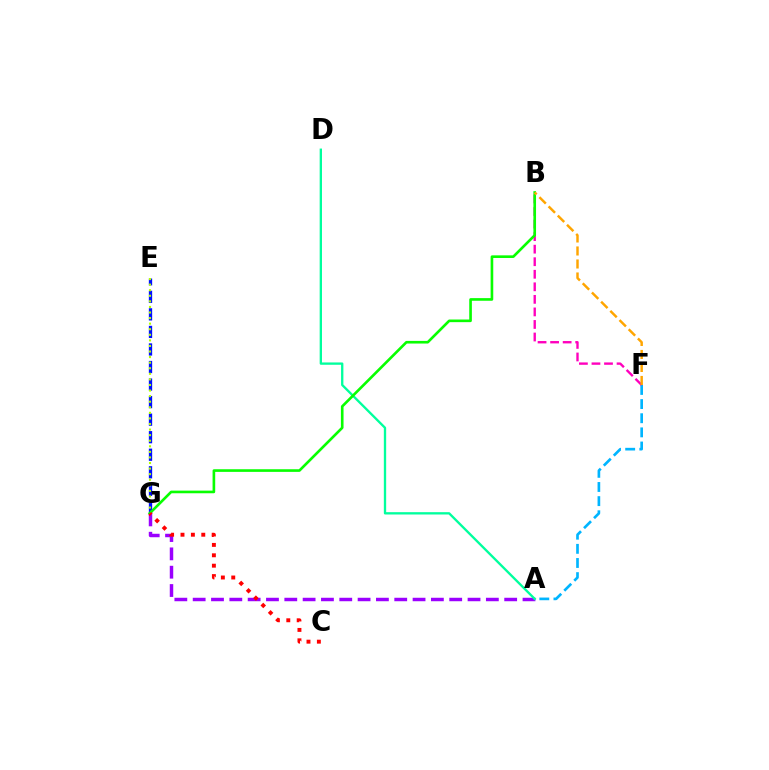{('A', 'F'): [{'color': '#00b5ff', 'line_style': 'dashed', 'thickness': 1.92}], ('E', 'G'): [{'color': '#0010ff', 'line_style': 'dashed', 'thickness': 2.38}, {'color': '#b3ff00', 'line_style': 'dotted', 'thickness': 1.51}], ('A', 'G'): [{'color': '#9b00ff', 'line_style': 'dashed', 'thickness': 2.49}], ('B', 'F'): [{'color': '#ff00bd', 'line_style': 'dashed', 'thickness': 1.7}, {'color': '#ffa500', 'line_style': 'dashed', 'thickness': 1.77}], ('A', 'D'): [{'color': '#00ff9d', 'line_style': 'solid', 'thickness': 1.68}], ('B', 'G'): [{'color': '#08ff00', 'line_style': 'solid', 'thickness': 1.9}], ('C', 'G'): [{'color': '#ff0000', 'line_style': 'dotted', 'thickness': 2.82}]}